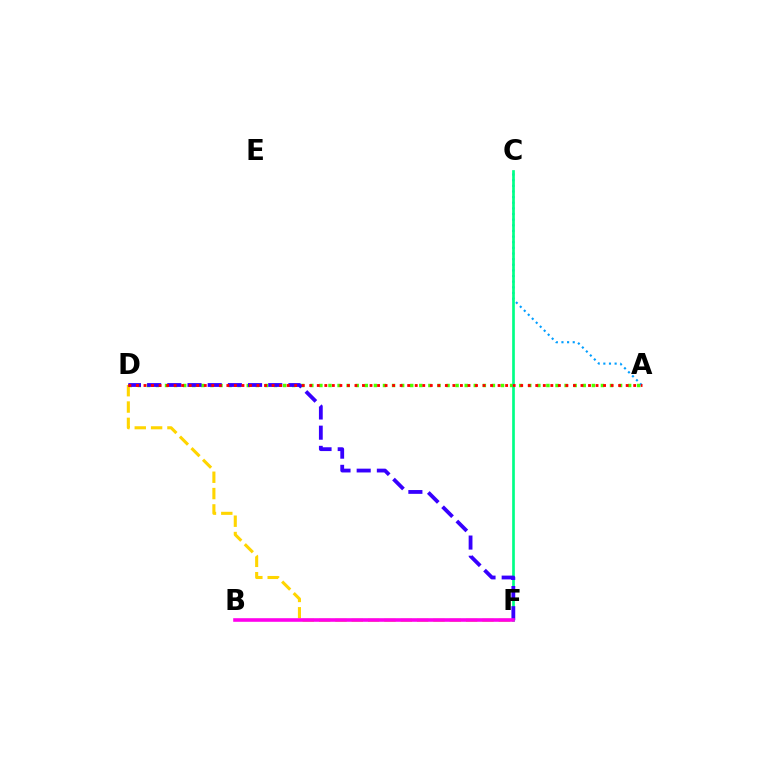{('A', 'D'): [{'color': '#4fff00', 'line_style': 'dotted', 'thickness': 2.47}, {'color': '#ff0000', 'line_style': 'dotted', 'thickness': 2.05}], ('A', 'C'): [{'color': '#009eff', 'line_style': 'dotted', 'thickness': 1.53}], ('D', 'F'): [{'color': '#ffd500', 'line_style': 'dashed', 'thickness': 2.22}, {'color': '#3700ff', 'line_style': 'dashed', 'thickness': 2.74}], ('C', 'F'): [{'color': '#00ff86', 'line_style': 'solid', 'thickness': 1.94}], ('B', 'F'): [{'color': '#ff00ed', 'line_style': 'solid', 'thickness': 2.59}]}